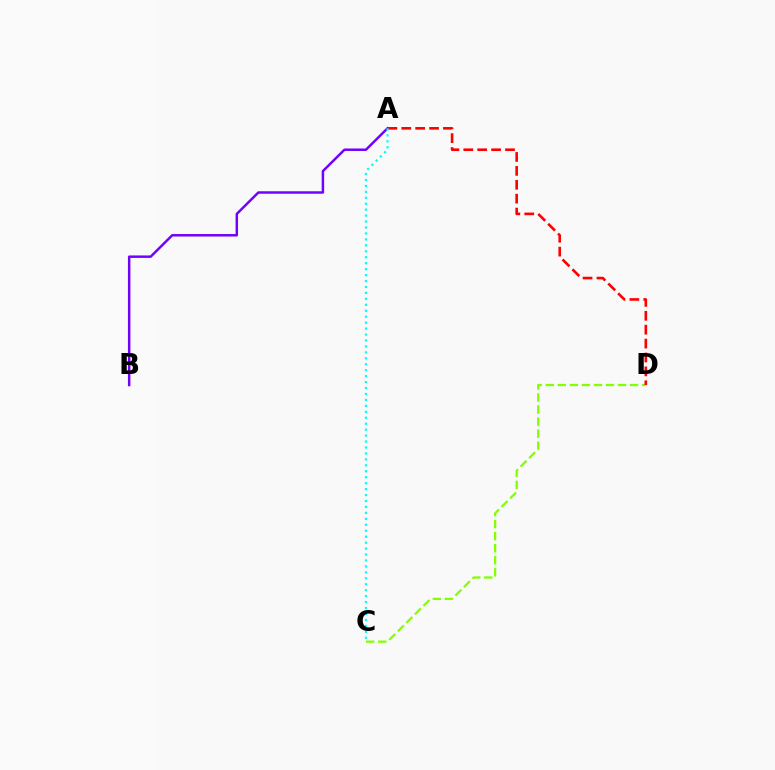{('A', 'B'): [{'color': '#7200ff', 'line_style': 'solid', 'thickness': 1.78}], ('C', 'D'): [{'color': '#84ff00', 'line_style': 'dashed', 'thickness': 1.64}], ('A', 'D'): [{'color': '#ff0000', 'line_style': 'dashed', 'thickness': 1.89}], ('A', 'C'): [{'color': '#00fff6', 'line_style': 'dotted', 'thickness': 1.62}]}